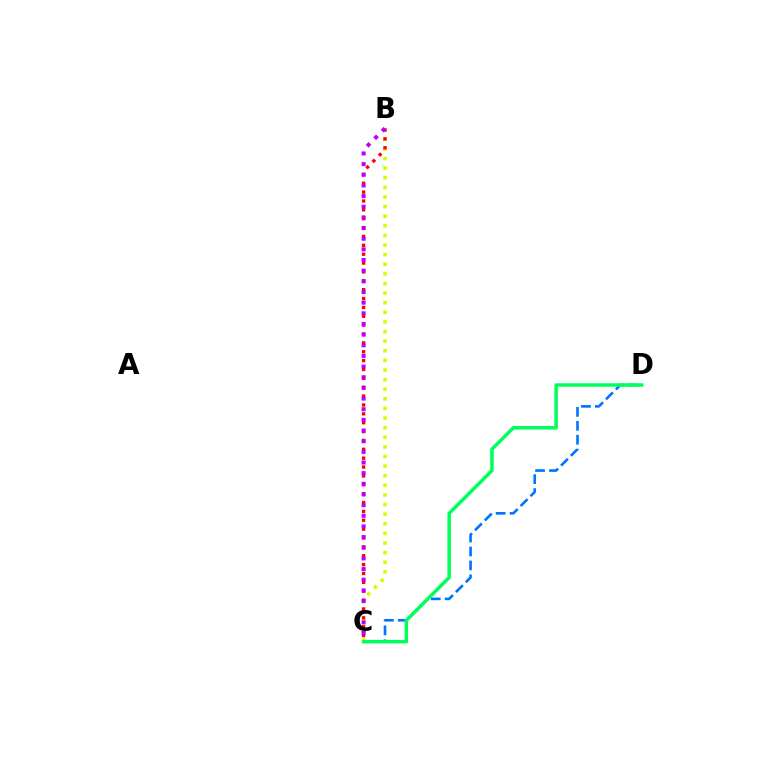{('B', 'C'): [{'color': '#d1ff00', 'line_style': 'dotted', 'thickness': 2.61}, {'color': '#ff0000', 'line_style': 'dotted', 'thickness': 2.41}, {'color': '#b900ff', 'line_style': 'dotted', 'thickness': 2.9}], ('C', 'D'): [{'color': '#0074ff', 'line_style': 'dashed', 'thickness': 1.89}, {'color': '#00ff5c', 'line_style': 'solid', 'thickness': 2.52}]}